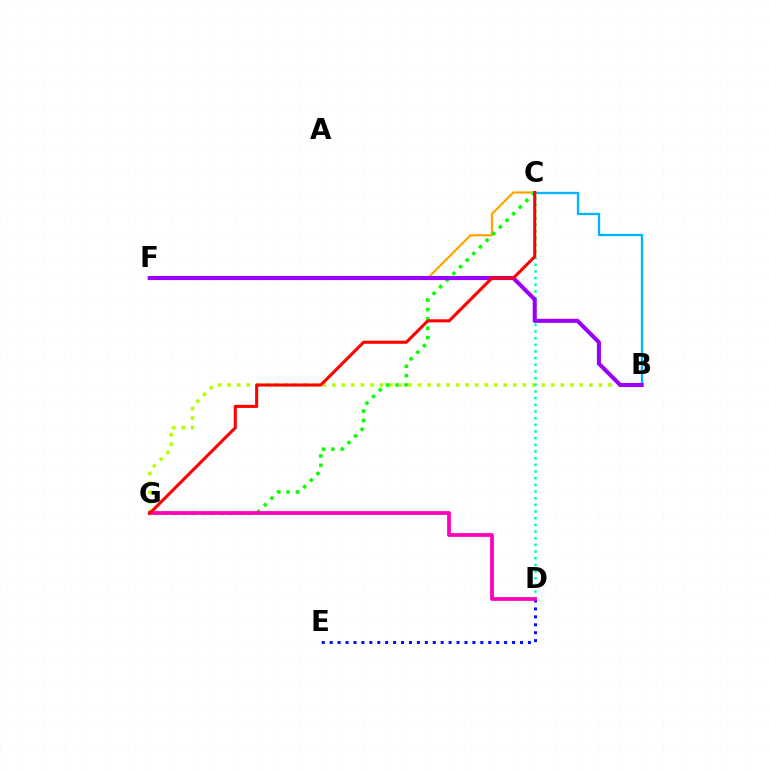{('B', 'G'): [{'color': '#b3ff00', 'line_style': 'dotted', 'thickness': 2.59}], ('C', 'F'): [{'color': '#ffa500', 'line_style': 'solid', 'thickness': 1.59}], ('D', 'E'): [{'color': '#0010ff', 'line_style': 'dotted', 'thickness': 2.15}], ('C', 'D'): [{'color': '#00ff9d', 'line_style': 'dotted', 'thickness': 1.81}], ('C', 'G'): [{'color': '#08ff00', 'line_style': 'dotted', 'thickness': 2.55}, {'color': '#ff0000', 'line_style': 'solid', 'thickness': 2.22}], ('B', 'C'): [{'color': '#00b5ff', 'line_style': 'solid', 'thickness': 1.67}], ('D', 'G'): [{'color': '#ff00bd', 'line_style': 'solid', 'thickness': 2.72}], ('B', 'F'): [{'color': '#9b00ff', 'line_style': 'solid', 'thickness': 2.93}]}